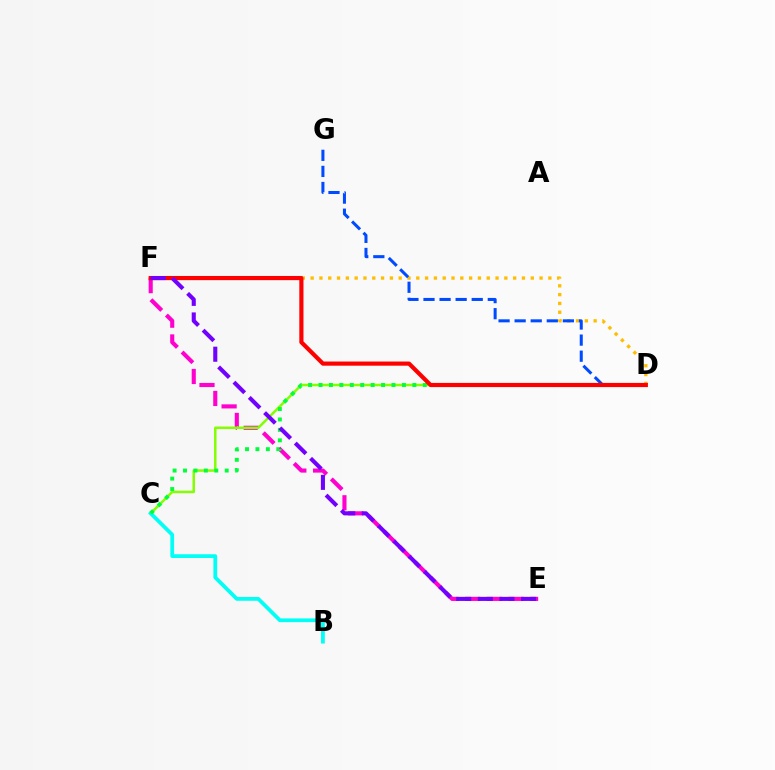{('E', 'F'): [{'color': '#ff00cf', 'line_style': 'dashed', 'thickness': 2.95}, {'color': '#7200ff', 'line_style': 'dashed', 'thickness': 2.94}], ('D', 'F'): [{'color': '#ffbd00', 'line_style': 'dotted', 'thickness': 2.39}, {'color': '#ff0000', 'line_style': 'solid', 'thickness': 3.0}], ('C', 'D'): [{'color': '#84ff00', 'line_style': 'solid', 'thickness': 1.81}, {'color': '#00ff39', 'line_style': 'dotted', 'thickness': 2.83}], ('D', 'G'): [{'color': '#004bff', 'line_style': 'dashed', 'thickness': 2.18}], ('B', 'C'): [{'color': '#00fff6', 'line_style': 'solid', 'thickness': 2.7}]}